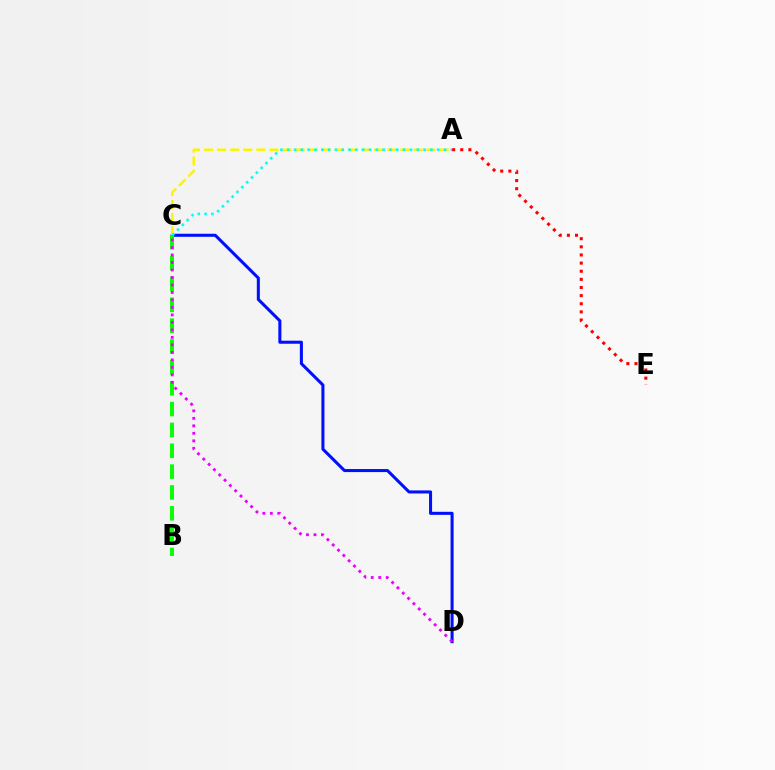{('C', 'D'): [{'color': '#0010ff', 'line_style': 'solid', 'thickness': 2.2}, {'color': '#ee00ff', 'line_style': 'dotted', 'thickness': 2.04}], ('A', 'C'): [{'color': '#fcf500', 'line_style': 'dashed', 'thickness': 1.78}, {'color': '#00fff6', 'line_style': 'dotted', 'thickness': 1.85}], ('B', 'C'): [{'color': '#08ff00', 'line_style': 'dashed', 'thickness': 2.83}], ('A', 'E'): [{'color': '#ff0000', 'line_style': 'dotted', 'thickness': 2.21}]}